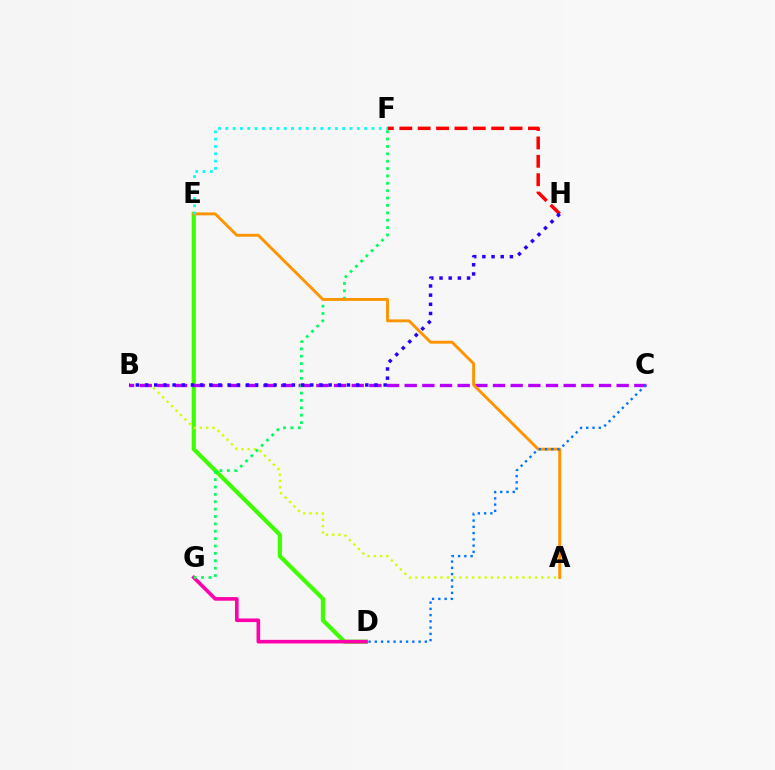{('D', 'E'): [{'color': '#3dff00', 'line_style': 'solid', 'thickness': 2.99}], ('A', 'B'): [{'color': '#d1ff00', 'line_style': 'dotted', 'thickness': 1.71}], ('B', 'C'): [{'color': '#b900ff', 'line_style': 'dashed', 'thickness': 2.4}], ('D', 'G'): [{'color': '#ff00ac', 'line_style': 'solid', 'thickness': 2.59}], ('F', 'H'): [{'color': '#ff0000', 'line_style': 'dashed', 'thickness': 2.5}], ('F', 'G'): [{'color': '#00ff5c', 'line_style': 'dotted', 'thickness': 2.0}], ('A', 'E'): [{'color': '#ff9400', 'line_style': 'solid', 'thickness': 2.09}], ('B', 'H'): [{'color': '#2500ff', 'line_style': 'dotted', 'thickness': 2.49}], ('C', 'D'): [{'color': '#0074ff', 'line_style': 'dotted', 'thickness': 1.7}], ('E', 'F'): [{'color': '#00fff6', 'line_style': 'dotted', 'thickness': 1.99}]}